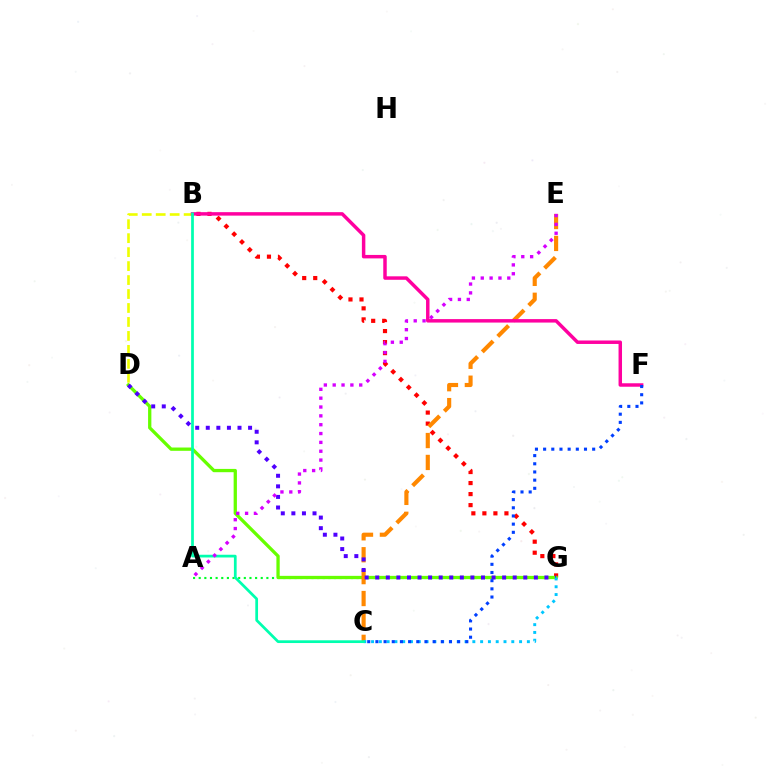{('B', 'G'): [{'color': '#ff0000', 'line_style': 'dotted', 'thickness': 3.0}], ('A', 'G'): [{'color': '#00ff27', 'line_style': 'dotted', 'thickness': 1.53}], ('D', 'G'): [{'color': '#66ff00', 'line_style': 'solid', 'thickness': 2.37}, {'color': '#4f00ff', 'line_style': 'dotted', 'thickness': 2.87}], ('C', 'E'): [{'color': '#ff8800', 'line_style': 'dashed', 'thickness': 2.98}], ('B', 'D'): [{'color': '#eeff00', 'line_style': 'dashed', 'thickness': 1.9}], ('B', 'F'): [{'color': '#ff00a0', 'line_style': 'solid', 'thickness': 2.5}], ('C', 'G'): [{'color': '#00c7ff', 'line_style': 'dotted', 'thickness': 2.12}], ('C', 'F'): [{'color': '#003fff', 'line_style': 'dotted', 'thickness': 2.22}], ('B', 'C'): [{'color': '#00ffaf', 'line_style': 'solid', 'thickness': 1.97}], ('A', 'E'): [{'color': '#d600ff', 'line_style': 'dotted', 'thickness': 2.4}]}